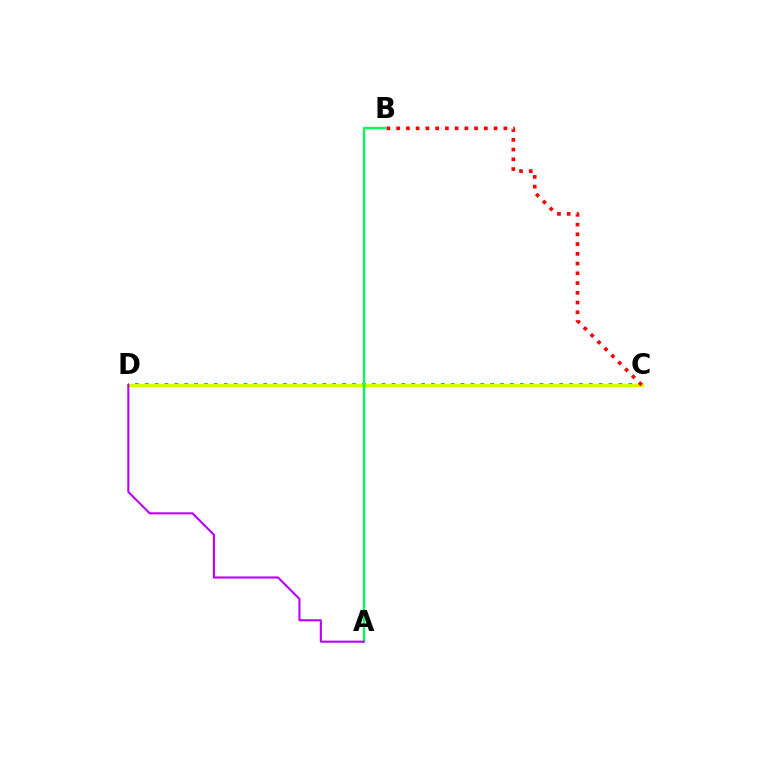{('C', 'D'): [{'color': '#0074ff', 'line_style': 'dotted', 'thickness': 2.68}, {'color': '#d1ff00', 'line_style': 'solid', 'thickness': 2.35}], ('A', 'B'): [{'color': '#00ff5c', 'line_style': 'solid', 'thickness': 1.67}], ('B', 'C'): [{'color': '#ff0000', 'line_style': 'dotted', 'thickness': 2.65}], ('A', 'D'): [{'color': '#b900ff', 'line_style': 'solid', 'thickness': 1.51}]}